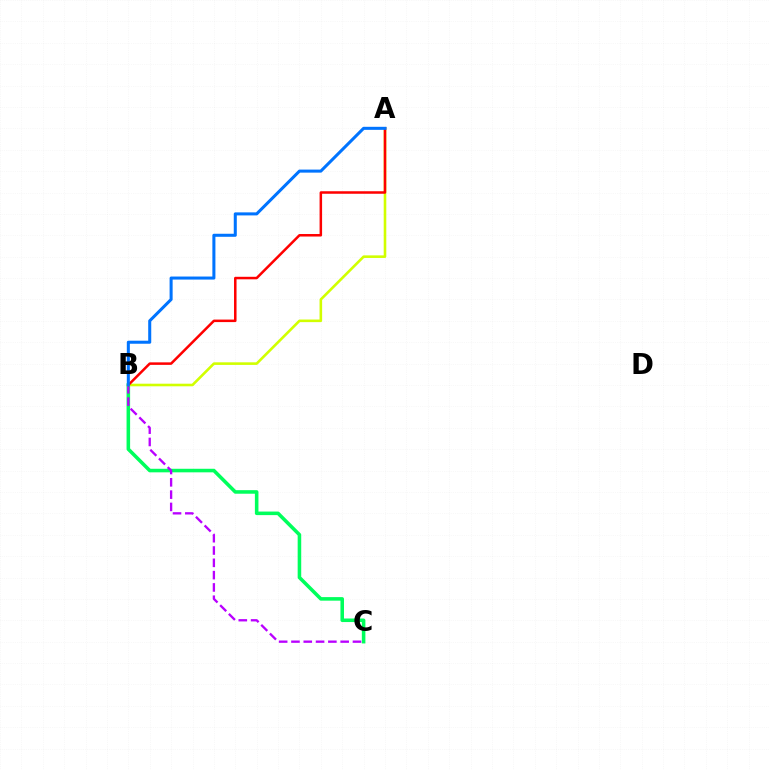{('B', 'C'): [{'color': '#00ff5c', 'line_style': 'solid', 'thickness': 2.56}, {'color': '#b900ff', 'line_style': 'dashed', 'thickness': 1.67}], ('A', 'B'): [{'color': '#d1ff00', 'line_style': 'solid', 'thickness': 1.87}, {'color': '#ff0000', 'line_style': 'solid', 'thickness': 1.81}, {'color': '#0074ff', 'line_style': 'solid', 'thickness': 2.19}]}